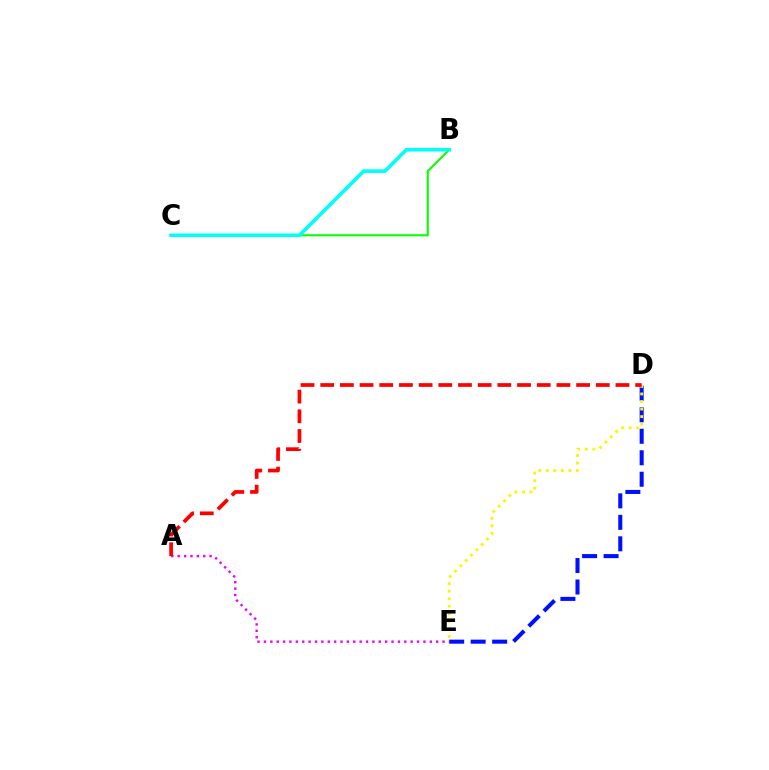{('D', 'E'): [{'color': '#0010ff', 'line_style': 'dashed', 'thickness': 2.92}, {'color': '#fcf500', 'line_style': 'dotted', 'thickness': 2.05}], ('B', 'C'): [{'color': '#08ff00', 'line_style': 'solid', 'thickness': 1.51}, {'color': '#00fff6', 'line_style': 'solid', 'thickness': 2.59}], ('A', 'E'): [{'color': '#ee00ff', 'line_style': 'dotted', 'thickness': 1.73}], ('A', 'D'): [{'color': '#ff0000', 'line_style': 'dashed', 'thickness': 2.67}]}